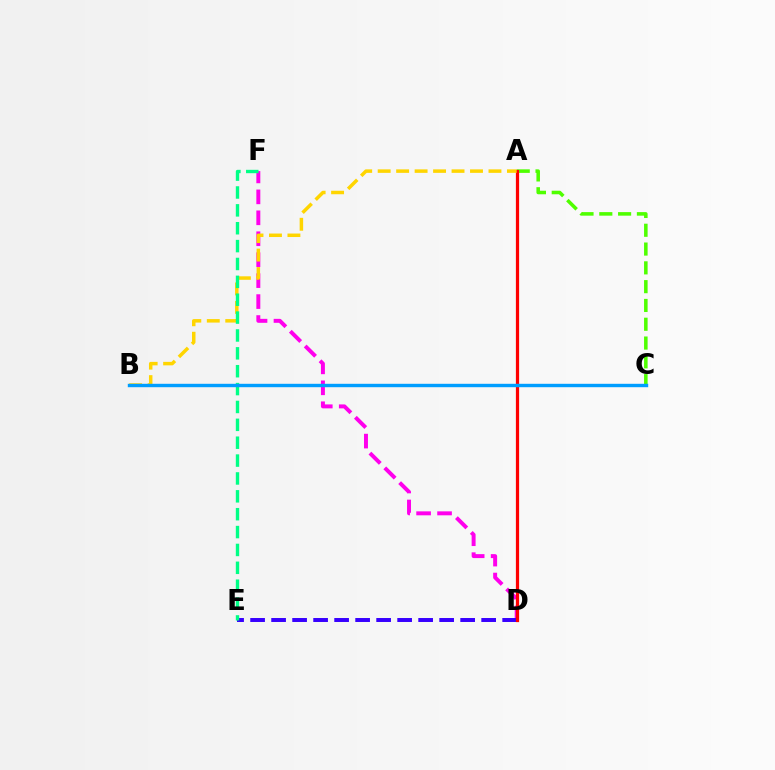{('A', 'C'): [{'color': '#4fff00', 'line_style': 'dashed', 'thickness': 2.55}], ('D', 'F'): [{'color': '#ff00ed', 'line_style': 'dashed', 'thickness': 2.85}], ('D', 'E'): [{'color': '#3700ff', 'line_style': 'dashed', 'thickness': 2.85}], ('A', 'D'): [{'color': '#ff0000', 'line_style': 'solid', 'thickness': 2.32}], ('A', 'B'): [{'color': '#ffd500', 'line_style': 'dashed', 'thickness': 2.51}], ('E', 'F'): [{'color': '#00ff86', 'line_style': 'dashed', 'thickness': 2.43}], ('B', 'C'): [{'color': '#009eff', 'line_style': 'solid', 'thickness': 2.45}]}